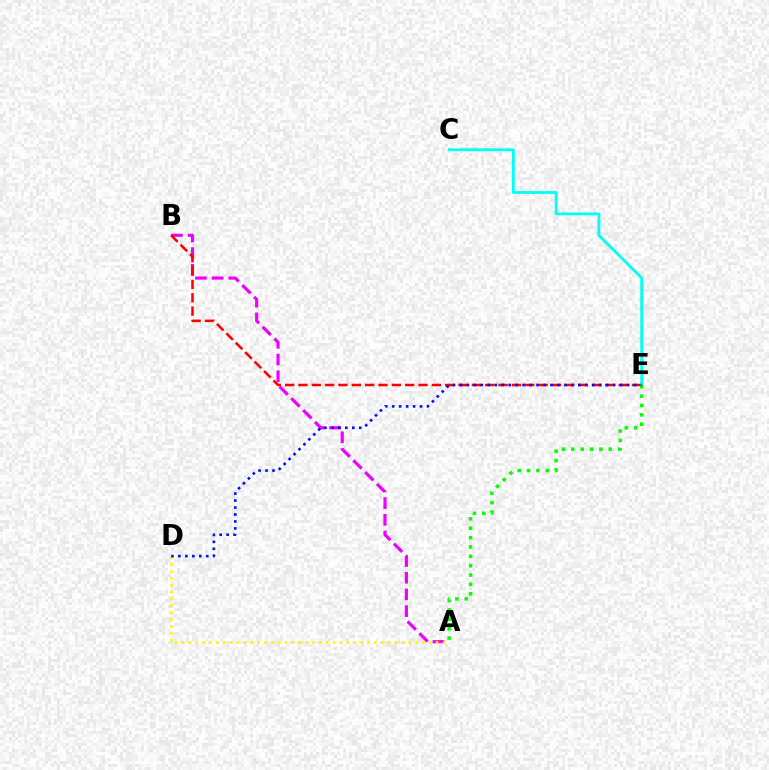{('A', 'B'): [{'color': '#ee00ff', 'line_style': 'dashed', 'thickness': 2.27}], ('A', 'D'): [{'color': '#fcf500', 'line_style': 'dotted', 'thickness': 1.87}], ('B', 'E'): [{'color': '#ff0000', 'line_style': 'dashed', 'thickness': 1.81}], ('C', 'E'): [{'color': '#00fff6', 'line_style': 'solid', 'thickness': 2.01}], ('A', 'E'): [{'color': '#08ff00', 'line_style': 'dotted', 'thickness': 2.55}], ('D', 'E'): [{'color': '#0010ff', 'line_style': 'dotted', 'thickness': 1.89}]}